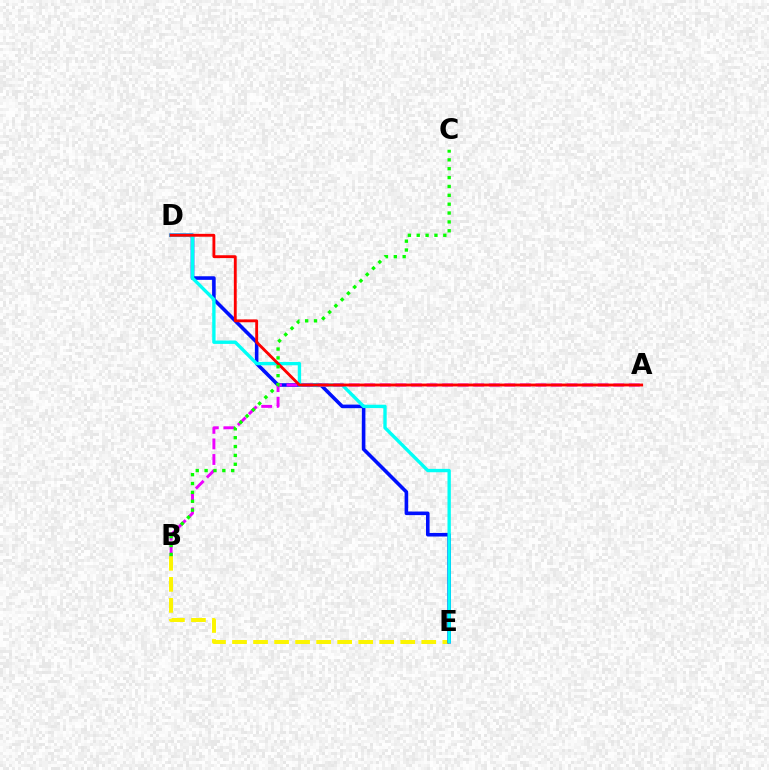{('B', 'E'): [{'color': '#fcf500', 'line_style': 'dashed', 'thickness': 2.86}], ('D', 'E'): [{'color': '#0010ff', 'line_style': 'solid', 'thickness': 2.58}, {'color': '#00fff6', 'line_style': 'solid', 'thickness': 2.42}], ('A', 'B'): [{'color': '#ee00ff', 'line_style': 'dashed', 'thickness': 2.11}], ('A', 'D'): [{'color': '#ff0000', 'line_style': 'solid', 'thickness': 2.06}], ('B', 'C'): [{'color': '#08ff00', 'line_style': 'dotted', 'thickness': 2.41}]}